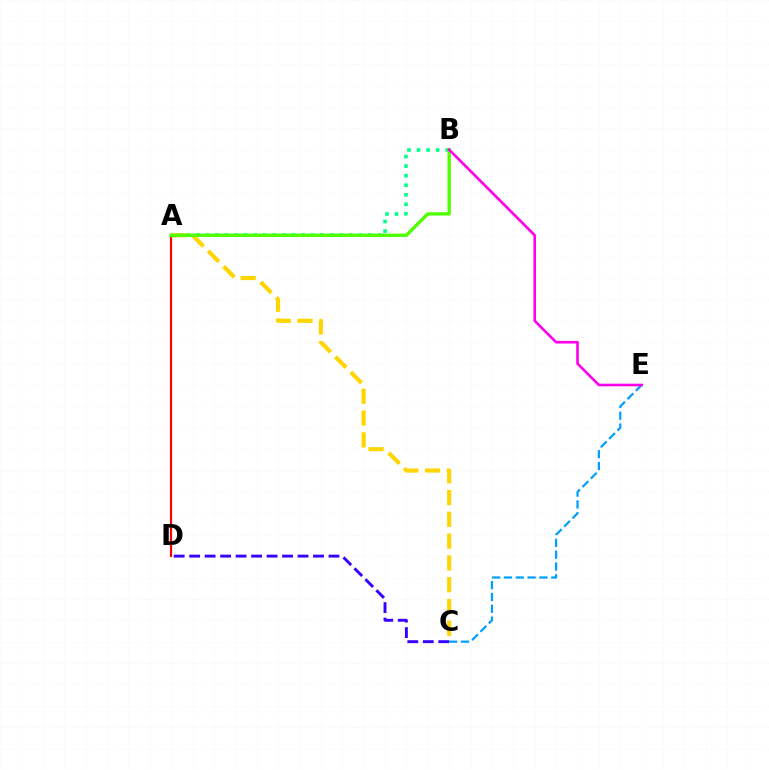{('A', 'B'): [{'color': '#00ff86', 'line_style': 'dotted', 'thickness': 2.6}, {'color': '#4fff00', 'line_style': 'solid', 'thickness': 2.41}], ('C', 'D'): [{'color': '#3700ff', 'line_style': 'dashed', 'thickness': 2.1}], ('A', 'D'): [{'color': '#ff0000', 'line_style': 'solid', 'thickness': 1.59}], ('C', 'E'): [{'color': '#009eff', 'line_style': 'dashed', 'thickness': 1.61}], ('A', 'C'): [{'color': '#ffd500', 'line_style': 'dashed', 'thickness': 2.96}], ('B', 'E'): [{'color': '#ff00ed', 'line_style': 'solid', 'thickness': 1.89}]}